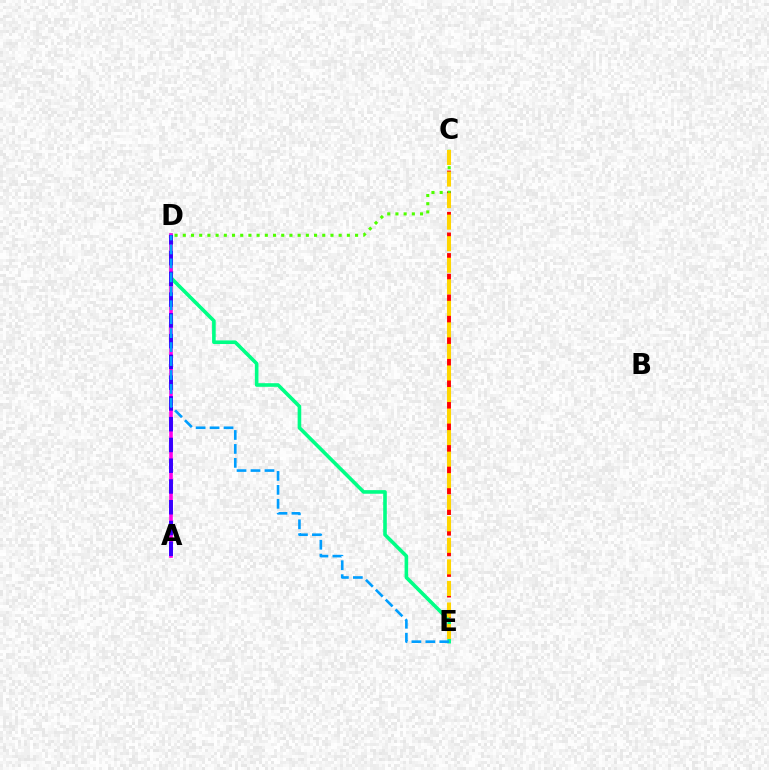{('C', 'E'): [{'color': '#ff0000', 'line_style': 'dashed', 'thickness': 2.8}, {'color': '#ffd500', 'line_style': 'dashed', 'thickness': 2.93}], ('D', 'E'): [{'color': '#00ff86', 'line_style': 'solid', 'thickness': 2.6}, {'color': '#009eff', 'line_style': 'dashed', 'thickness': 1.9}], ('A', 'D'): [{'color': '#ff00ed', 'line_style': 'solid', 'thickness': 2.62}, {'color': '#3700ff', 'line_style': 'dashed', 'thickness': 2.82}], ('C', 'D'): [{'color': '#4fff00', 'line_style': 'dotted', 'thickness': 2.23}]}